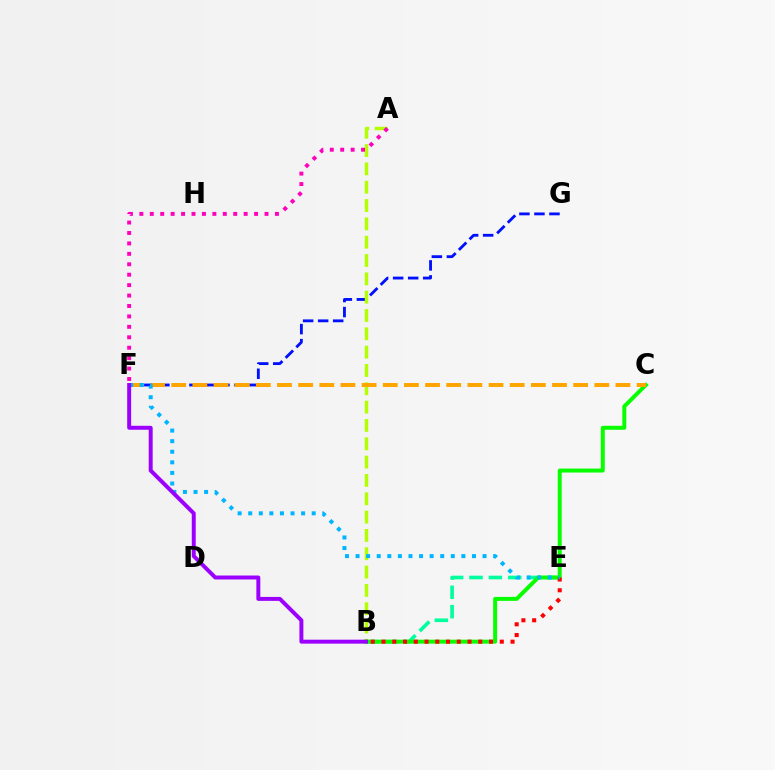{('B', 'E'): [{'color': '#00ff9d', 'line_style': 'dashed', 'thickness': 2.63}, {'color': '#ff0000', 'line_style': 'dotted', 'thickness': 2.92}], ('F', 'G'): [{'color': '#0010ff', 'line_style': 'dashed', 'thickness': 2.04}], ('A', 'B'): [{'color': '#b3ff00', 'line_style': 'dashed', 'thickness': 2.49}], ('A', 'F'): [{'color': '#ff00bd', 'line_style': 'dotted', 'thickness': 2.83}], ('B', 'C'): [{'color': '#08ff00', 'line_style': 'solid', 'thickness': 2.86}], ('C', 'F'): [{'color': '#ffa500', 'line_style': 'dashed', 'thickness': 2.87}], ('E', 'F'): [{'color': '#00b5ff', 'line_style': 'dotted', 'thickness': 2.88}], ('B', 'F'): [{'color': '#9b00ff', 'line_style': 'solid', 'thickness': 2.85}]}